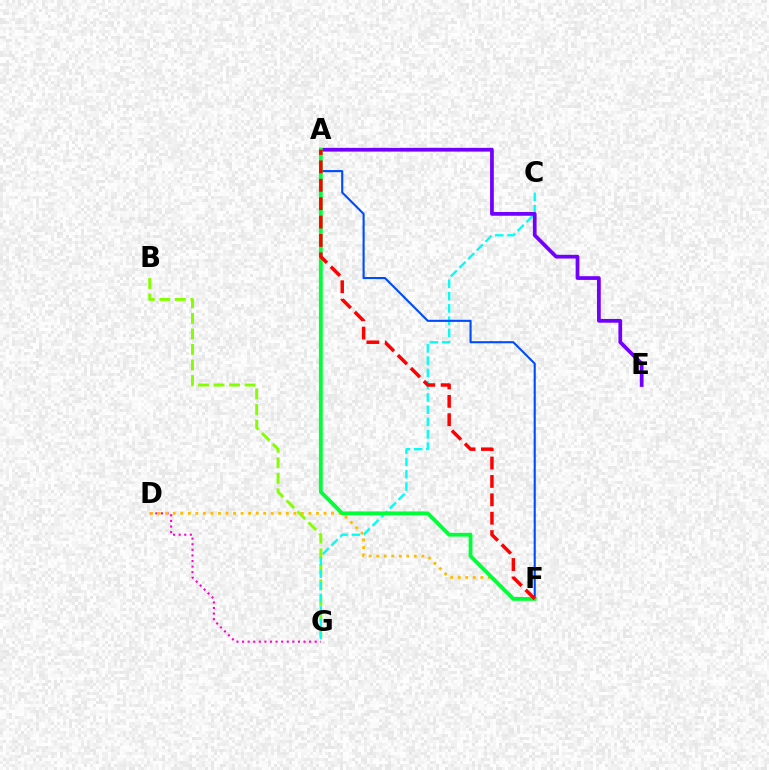{('B', 'G'): [{'color': '#84ff00', 'line_style': 'dashed', 'thickness': 2.11}], ('C', 'G'): [{'color': '#00fff6', 'line_style': 'dashed', 'thickness': 1.67}], ('D', 'G'): [{'color': '#ff00cf', 'line_style': 'dotted', 'thickness': 1.52}], ('A', 'F'): [{'color': '#004bff', 'line_style': 'solid', 'thickness': 1.52}, {'color': '#00ff39', 'line_style': 'solid', 'thickness': 2.75}, {'color': '#ff0000', 'line_style': 'dashed', 'thickness': 2.5}], ('A', 'E'): [{'color': '#7200ff', 'line_style': 'solid', 'thickness': 2.7}], ('D', 'F'): [{'color': '#ffbd00', 'line_style': 'dotted', 'thickness': 2.05}]}